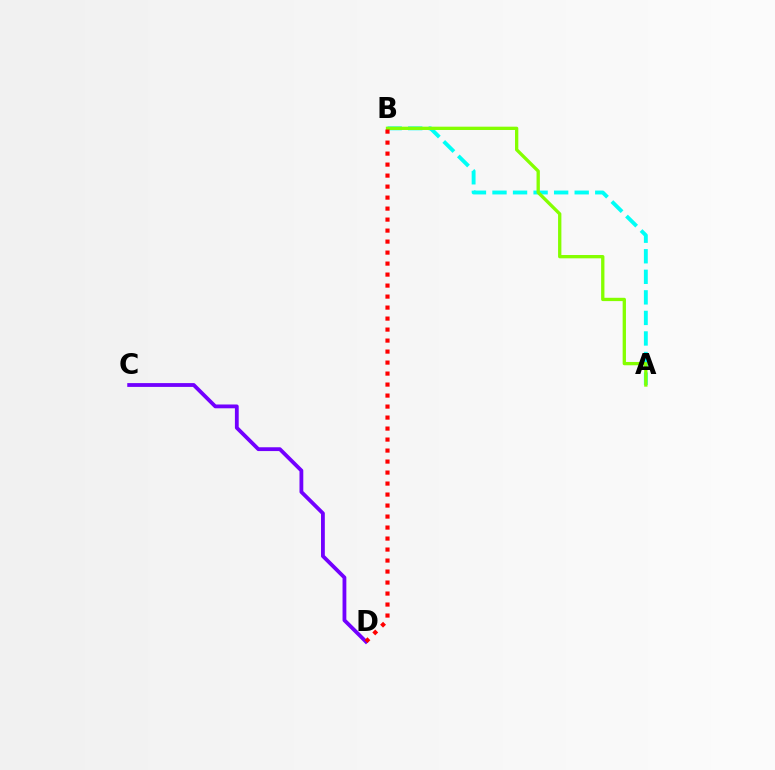{('A', 'B'): [{'color': '#00fff6', 'line_style': 'dashed', 'thickness': 2.79}, {'color': '#84ff00', 'line_style': 'solid', 'thickness': 2.38}], ('C', 'D'): [{'color': '#7200ff', 'line_style': 'solid', 'thickness': 2.74}], ('B', 'D'): [{'color': '#ff0000', 'line_style': 'dotted', 'thickness': 2.99}]}